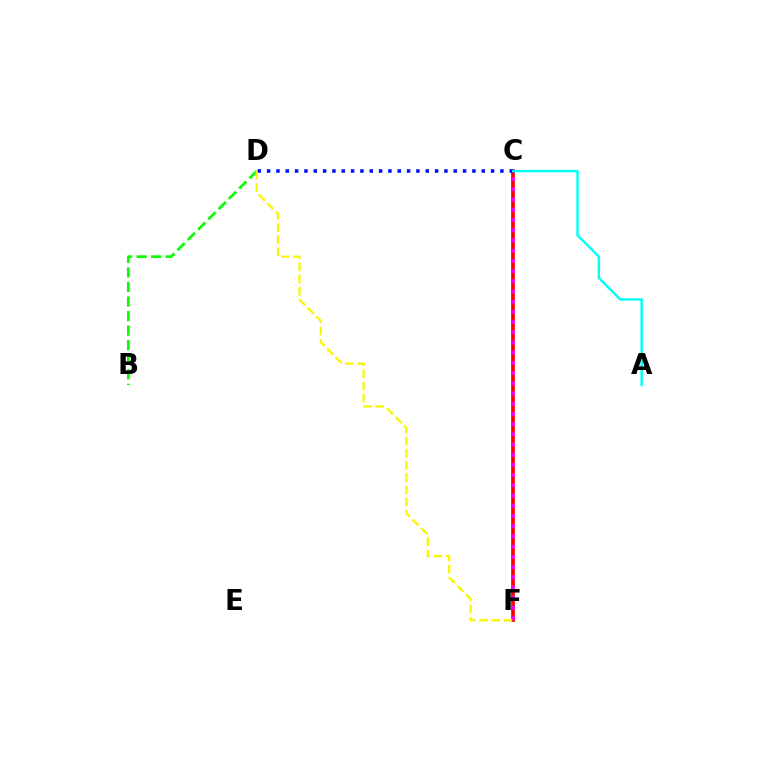{('C', 'F'): [{'color': '#ff0000', 'line_style': 'solid', 'thickness': 2.67}, {'color': '#ee00ff', 'line_style': 'dotted', 'thickness': 2.77}], ('B', 'D'): [{'color': '#08ff00', 'line_style': 'dashed', 'thickness': 1.98}], ('C', 'D'): [{'color': '#0010ff', 'line_style': 'dotted', 'thickness': 2.54}], ('D', 'F'): [{'color': '#fcf500', 'line_style': 'dashed', 'thickness': 1.65}], ('A', 'C'): [{'color': '#00fff6', 'line_style': 'solid', 'thickness': 1.75}]}